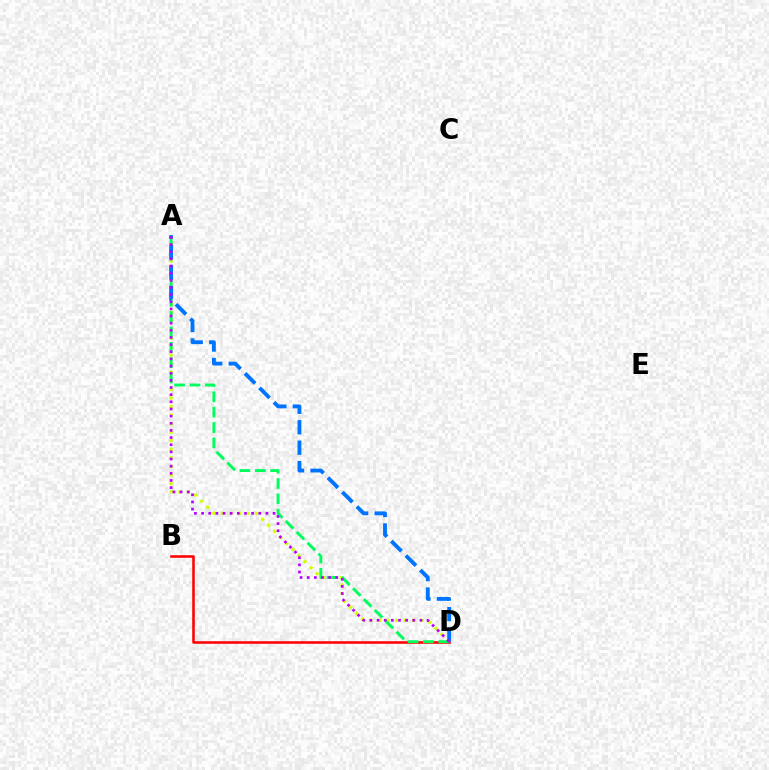{('B', 'D'): [{'color': '#ff0000', 'line_style': 'solid', 'thickness': 1.84}], ('A', 'D'): [{'color': '#d1ff00', 'line_style': 'dotted', 'thickness': 2.32}, {'color': '#00ff5c', 'line_style': 'dashed', 'thickness': 2.09}, {'color': '#0074ff', 'line_style': 'dashed', 'thickness': 2.78}, {'color': '#b900ff', 'line_style': 'dotted', 'thickness': 1.94}]}